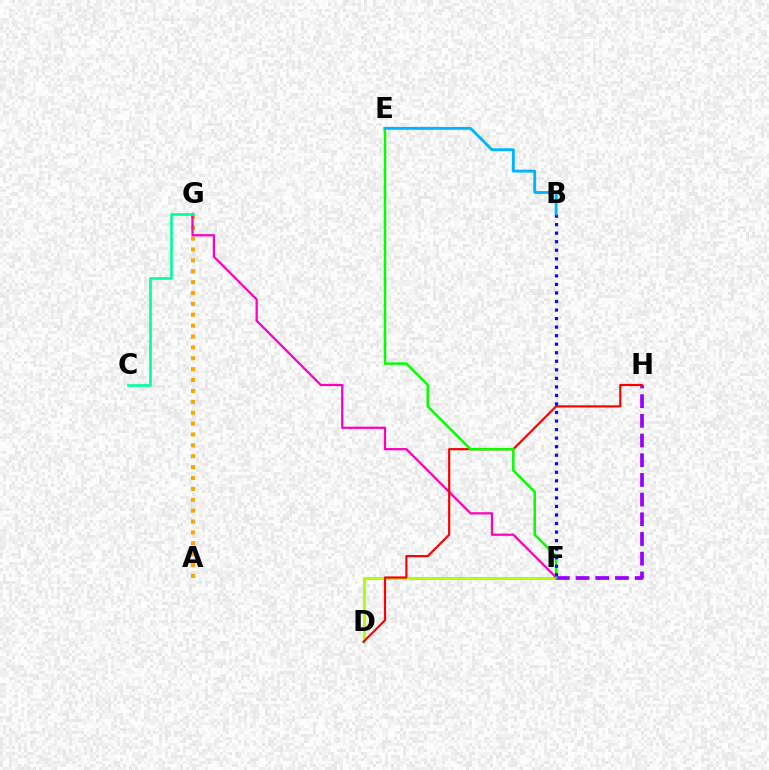{('A', 'G'): [{'color': '#ffa500', 'line_style': 'dotted', 'thickness': 2.96}], ('D', 'F'): [{'color': '#b3ff00', 'line_style': 'solid', 'thickness': 2.14}], ('F', 'G'): [{'color': '#ff00bd', 'line_style': 'solid', 'thickness': 1.61}], ('C', 'G'): [{'color': '#00ff9d', 'line_style': 'solid', 'thickness': 1.91}], ('F', 'H'): [{'color': '#9b00ff', 'line_style': 'dashed', 'thickness': 2.67}], ('D', 'H'): [{'color': '#ff0000', 'line_style': 'solid', 'thickness': 1.57}], ('E', 'F'): [{'color': '#08ff00', 'line_style': 'solid', 'thickness': 1.82}], ('B', 'F'): [{'color': '#0010ff', 'line_style': 'dotted', 'thickness': 2.32}], ('B', 'E'): [{'color': '#00b5ff', 'line_style': 'solid', 'thickness': 2.06}]}